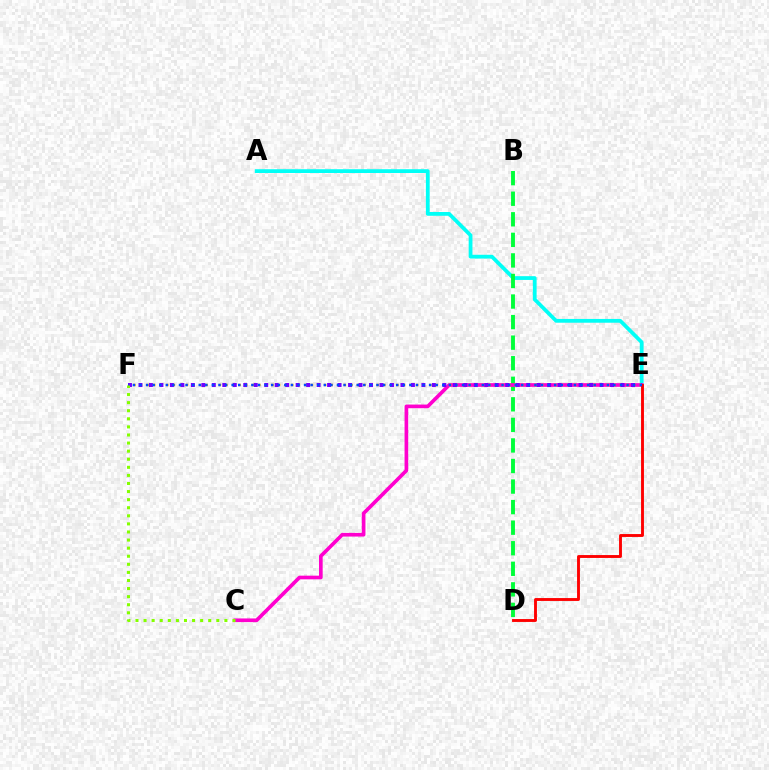{('A', 'E'): [{'color': '#00fff6', 'line_style': 'solid', 'thickness': 2.72}], ('B', 'D'): [{'color': '#00ff39', 'line_style': 'dashed', 'thickness': 2.79}], ('C', 'E'): [{'color': '#ff00cf', 'line_style': 'solid', 'thickness': 2.64}], ('E', 'F'): [{'color': '#ffbd00', 'line_style': 'dotted', 'thickness': 1.79}, {'color': '#7200ff', 'line_style': 'dotted', 'thickness': 2.85}, {'color': '#004bff', 'line_style': 'dotted', 'thickness': 1.79}], ('D', 'E'): [{'color': '#ff0000', 'line_style': 'solid', 'thickness': 2.08}], ('C', 'F'): [{'color': '#84ff00', 'line_style': 'dotted', 'thickness': 2.2}]}